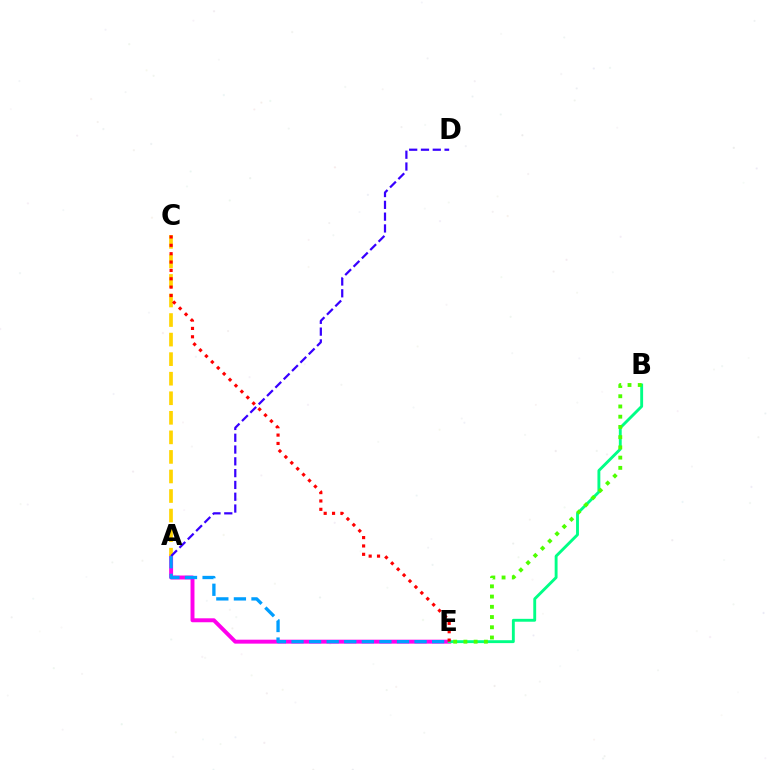{('A', 'E'): [{'color': '#ff00ed', 'line_style': 'solid', 'thickness': 2.84}, {'color': '#009eff', 'line_style': 'dashed', 'thickness': 2.39}], ('A', 'C'): [{'color': '#ffd500', 'line_style': 'dashed', 'thickness': 2.66}], ('B', 'E'): [{'color': '#00ff86', 'line_style': 'solid', 'thickness': 2.07}, {'color': '#4fff00', 'line_style': 'dotted', 'thickness': 2.78}], ('A', 'D'): [{'color': '#3700ff', 'line_style': 'dashed', 'thickness': 1.6}], ('C', 'E'): [{'color': '#ff0000', 'line_style': 'dotted', 'thickness': 2.27}]}